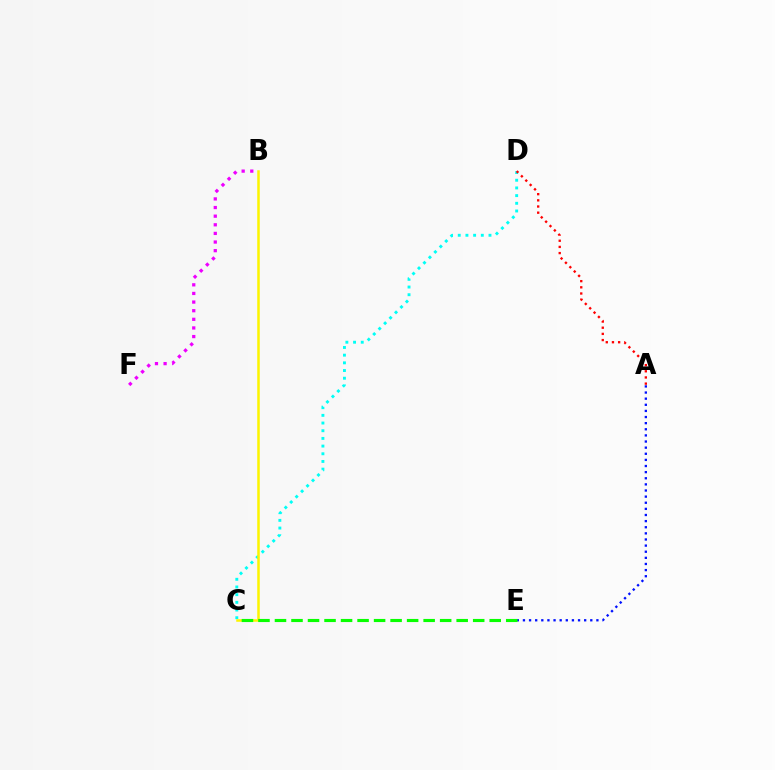{('A', 'E'): [{'color': '#0010ff', 'line_style': 'dotted', 'thickness': 1.66}], ('C', 'D'): [{'color': '#00fff6', 'line_style': 'dotted', 'thickness': 2.09}], ('B', 'F'): [{'color': '#ee00ff', 'line_style': 'dotted', 'thickness': 2.34}], ('A', 'D'): [{'color': '#ff0000', 'line_style': 'dotted', 'thickness': 1.68}], ('B', 'C'): [{'color': '#fcf500', 'line_style': 'solid', 'thickness': 1.81}], ('C', 'E'): [{'color': '#08ff00', 'line_style': 'dashed', 'thickness': 2.24}]}